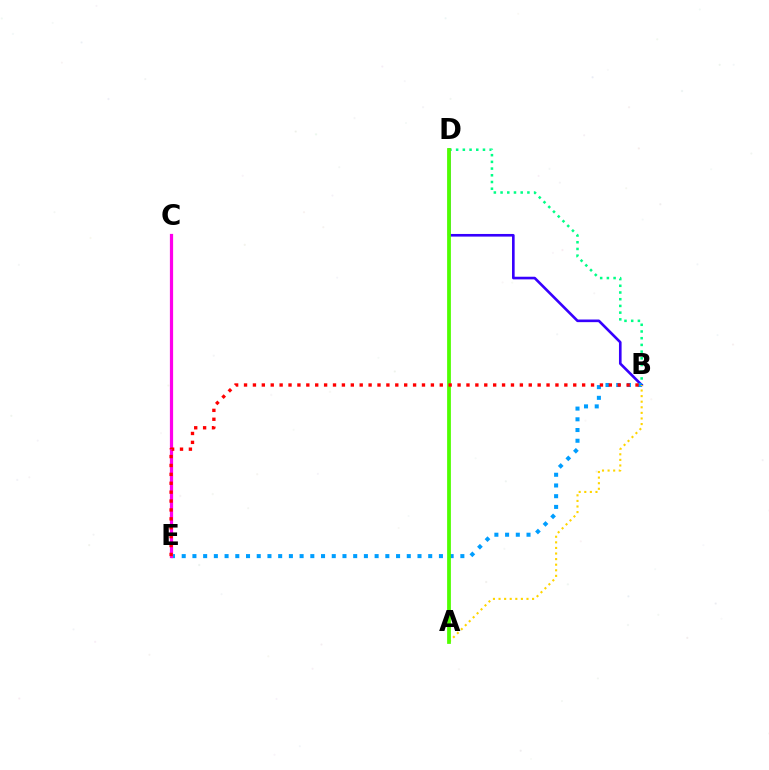{('B', 'D'): [{'color': '#00ff86', 'line_style': 'dotted', 'thickness': 1.82}, {'color': '#3700ff', 'line_style': 'solid', 'thickness': 1.9}], ('B', 'E'): [{'color': '#009eff', 'line_style': 'dotted', 'thickness': 2.91}, {'color': '#ff0000', 'line_style': 'dotted', 'thickness': 2.42}], ('A', 'B'): [{'color': '#ffd500', 'line_style': 'dotted', 'thickness': 1.52}], ('C', 'E'): [{'color': '#ff00ed', 'line_style': 'solid', 'thickness': 2.32}], ('A', 'D'): [{'color': '#4fff00', 'line_style': 'solid', 'thickness': 2.71}]}